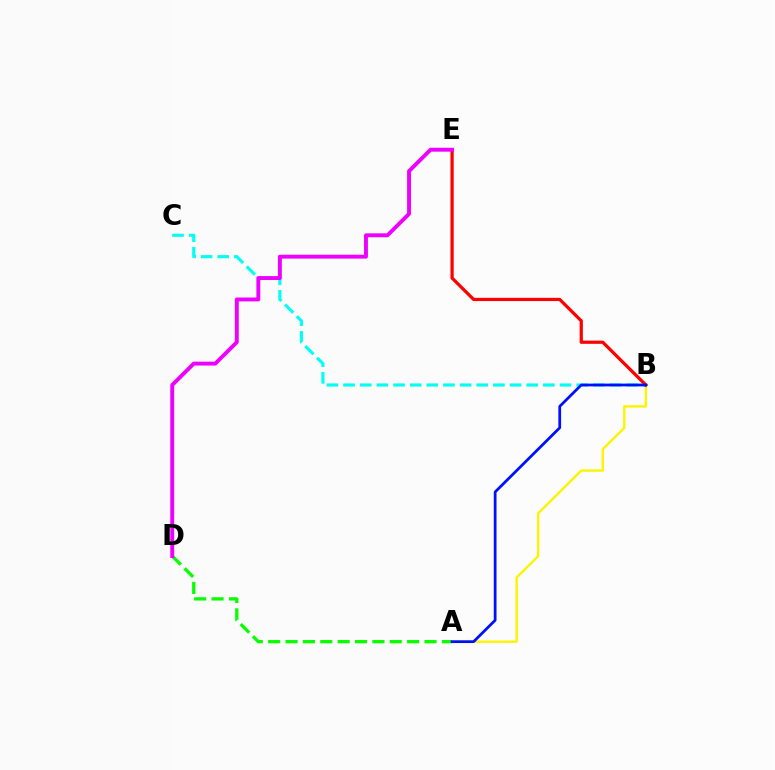{('A', 'B'): [{'color': '#fcf500', 'line_style': 'solid', 'thickness': 1.72}, {'color': '#0010ff', 'line_style': 'solid', 'thickness': 1.98}], ('B', 'C'): [{'color': '#00fff6', 'line_style': 'dashed', 'thickness': 2.26}], ('B', 'E'): [{'color': '#ff0000', 'line_style': 'solid', 'thickness': 2.32}], ('A', 'D'): [{'color': '#08ff00', 'line_style': 'dashed', 'thickness': 2.36}], ('D', 'E'): [{'color': '#ee00ff', 'line_style': 'solid', 'thickness': 2.81}]}